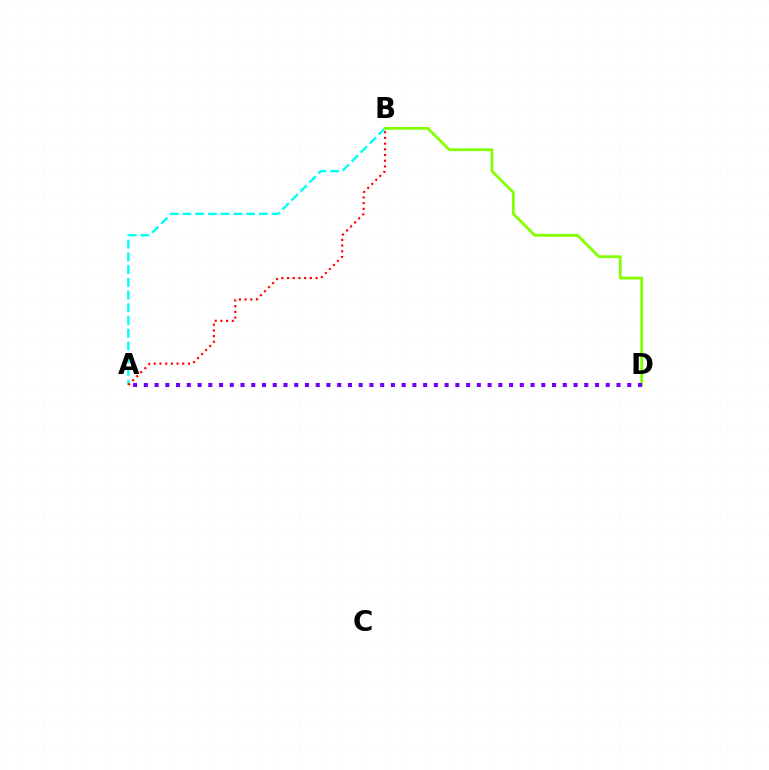{('A', 'B'): [{'color': '#00fff6', 'line_style': 'dashed', 'thickness': 1.73}, {'color': '#ff0000', 'line_style': 'dotted', 'thickness': 1.55}], ('B', 'D'): [{'color': '#84ff00', 'line_style': 'solid', 'thickness': 2.01}], ('A', 'D'): [{'color': '#7200ff', 'line_style': 'dotted', 'thickness': 2.92}]}